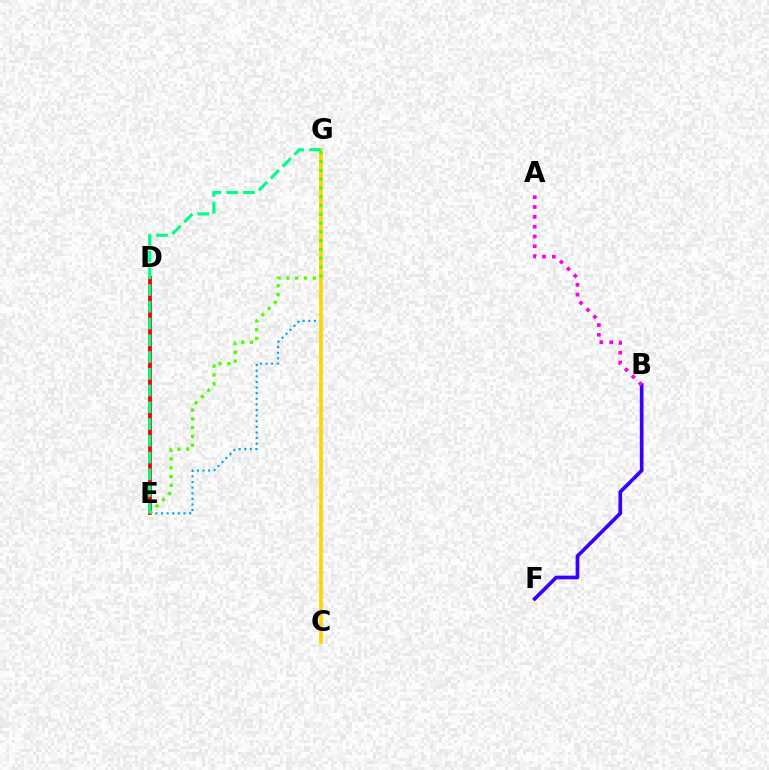{('E', 'G'): [{'color': '#009eff', 'line_style': 'dotted', 'thickness': 1.53}, {'color': '#4fff00', 'line_style': 'dotted', 'thickness': 2.39}, {'color': '#00ff86', 'line_style': 'dashed', 'thickness': 2.28}], ('D', 'E'): [{'color': '#ff0000', 'line_style': 'solid', 'thickness': 2.77}], ('C', 'G'): [{'color': '#ffd500', 'line_style': 'solid', 'thickness': 2.64}], ('B', 'F'): [{'color': '#3700ff', 'line_style': 'solid', 'thickness': 2.64}], ('A', 'B'): [{'color': '#ff00ed', 'line_style': 'dotted', 'thickness': 2.67}]}